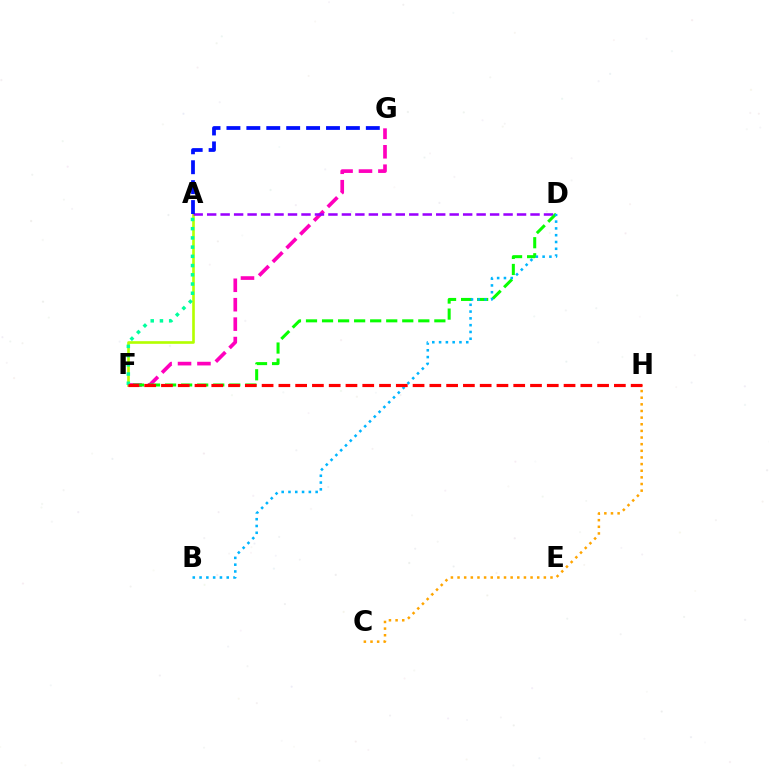{('A', 'F'): [{'color': '#b3ff00', 'line_style': 'solid', 'thickness': 1.9}, {'color': '#00ff9d', 'line_style': 'dotted', 'thickness': 2.51}], ('F', 'G'): [{'color': '#ff00bd', 'line_style': 'dashed', 'thickness': 2.64}], ('A', 'D'): [{'color': '#9b00ff', 'line_style': 'dashed', 'thickness': 1.83}], ('D', 'F'): [{'color': '#08ff00', 'line_style': 'dashed', 'thickness': 2.18}], ('C', 'H'): [{'color': '#ffa500', 'line_style': 'dotted', 'thickness': 1.8}], ('B', 'D'): [{'color': '#00b5ff', 'line_style': 'dotted', 'thickness': 1.85}], ('A', 'G'): [{'color': '#0010ff', 'line_style': 'dashed', 'thickness': 2.71}], ('F', 'H'): [{'color': '#ff0000', 'line_style': 'dashed', 'thickness': 2.28}]}